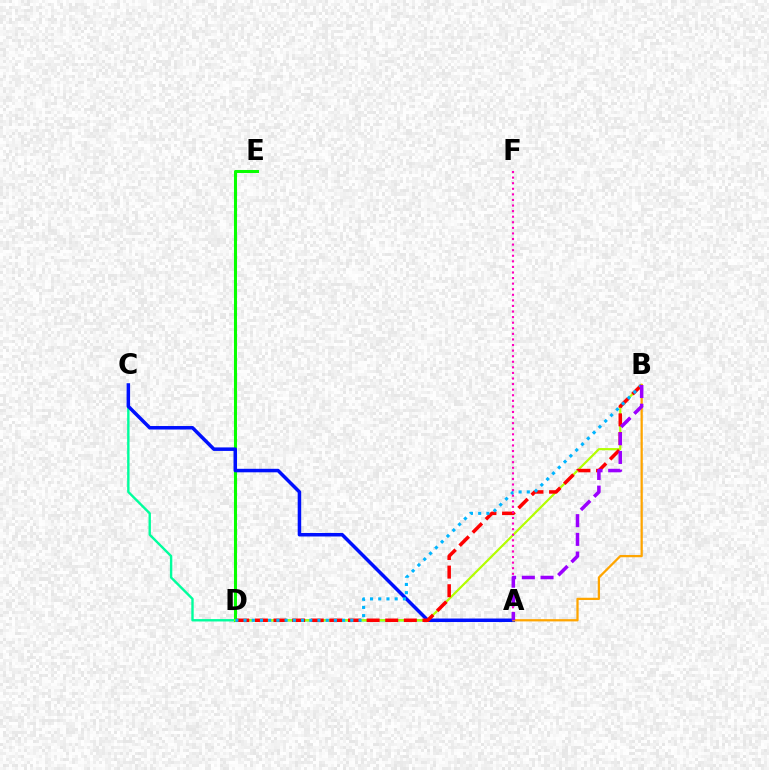{('A', 'C'): [{'color': '#00ff9d', 'line_style': 'solid', 'thickness': 1.72}, {'color': '#0010ff', 'line_style': 'solid', 'thickness': 2.53}], ('D', 'E'): [{'color': '#08ff00', 'line_style': 'solid', 'thickness': 2.2}], ('B', 'D'): [{'color': '#b3ff00', 'line_style': 'solid', 'thickness': 1.58}, {'color': '#ff0000', 'line_style': 'dashed', 'thickness': 2.53}, {'color': '#00b5ff', 'line_style': 'dotted', 'thickness': 2.23}], ('A', 'B'): [{'color': '#ffa500', 'line_style': 'solid', 'thickness': 1.63}, {'color': '#9b00ff', 'line_style': 'dashed', 'thickness': 2.54}], ('A', 'F'): [{'color': '#ff00bd', 'line_style': 'dotted', 'thickness': 1.52}]}